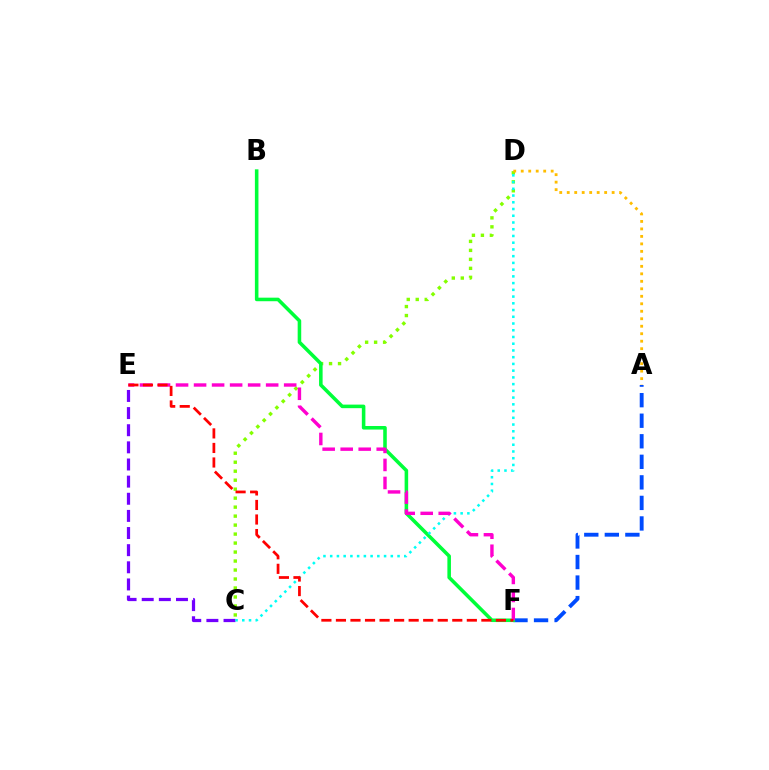{('C', 'E'): [{'color': '#7200ff', 'line_style': 'dashed', 'thickness': 2.33}], ('A', 'F'): [{'color': '#004bff', 'line_style': 'dashed', 'thickness': 2.79}], ('C', 'D'): [{'color': '#84ff00', 'line_style': 'dotted', 'thickness': 2.44}, {'color': '#00fff6', 'line_style': 'dotted', 'thickness': 1.83}], ('B', 'F'): [{'color': '#00ff39', 'line_style': 'solid', 'thickness': 2.56}], ('A', 'D'): [{'color': '#ffbd00', 'line_style': 'dotted', 'thickness': 2.03}], ('E', 'F'): [{'color': '#ff00cf', 'line_style': 'dashed', 'thickness': 2.45}, {'color': '#ff0000', 'line_style': 'dashed', 'thickness': 1.98}]}